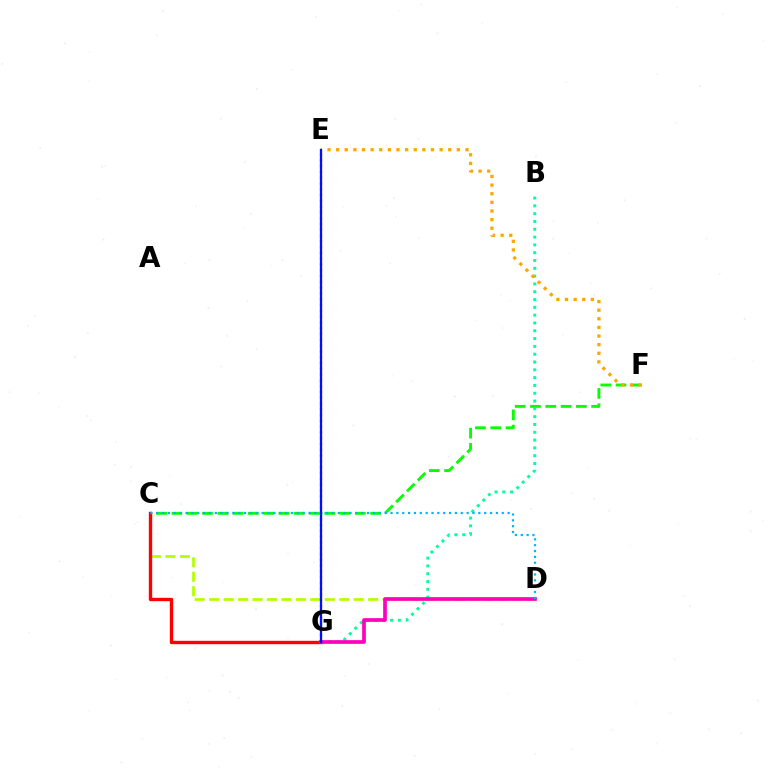{('C', 'F'): [{'color': '#08ff00', 'line_style': 'dashed', 'thickness': 2.08}], ('C', 'D'): [{'color': '#b3ff00', 'line_style': 'dashed', 'thickness': 1.96}, {'color': '#00b5ff', 'line_style': 'dotted', 'thickness': 1.59}], ('C', 'G'): [{'color': '#ff0000', 'line_style': 'solid', 'thickness': 2.42}], ('B', 'G'): [{'color': '#00ff9d', 'line_style': 'dotted', 'thickness': 2.12}], ('E', 'F'): [{'color': '#ffa500', 'line_style': 'dotted', 'thickness': 2.34}], ('E', 'G'): [{'color': '#9b00ff', 'line_style': 'dotted', 'thickness': 1.57}, {'color': '#0010ff', 'line_style': 'solid', 'thickness': 1.65}], ('D', 'G'): [{'color': '#ff00bd', 'line_style': 'solid', 'thickness': 2.65}]}